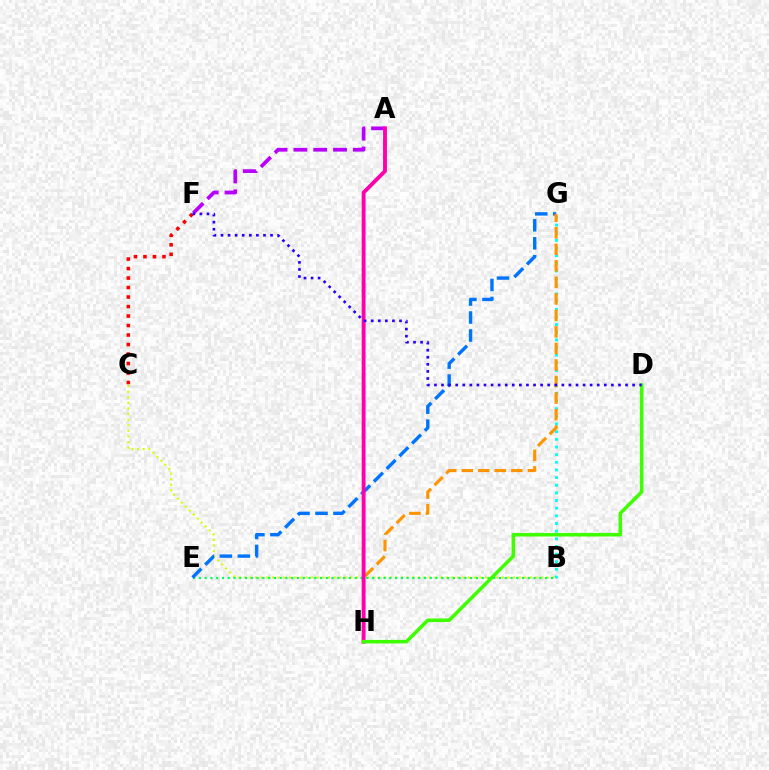{('C', 'F'): [{'color': '#ff0000', 'line_style': 'dotted', 'thickness': 2.58}], ('B', 'G'): [{'color': '#00fff6', 'line_style': 'dotted', 'thickness': 2.08}], ('B', 'C'): [{'color': '#d1ff00', 'line_style': 'dotted', 'thickness': 1.52}], ('B', 'E'): [{'color': '#00ff5c', 'line_style': 'dotted', 'thickness': 1.57}], ('E', 'G'): [{'color': '#0074ff', 'line_style': 'dashed', 'thickness': 2.44}], ('A', 'F'): [{'color': '#b900ff', 'line_style': 'dashed', 'thickness': 2.69}], ('G', 'H'): [{'color': '#ff9400', 'line_style': 'dashed', 'thickness': 2.25}], ('A', 'H'): [{'color': '#ff00ac', 'line_style': 'solid', 'thickness': 2.79}], ('D', 'H'): [{'color': '#3dff00', 'line_style': 'solid', 'thickness': 2.55}], ('D', 'F'): [{'color': '#2500ff', 'line_style': 'dotted', 'thickness': 1.92}]}